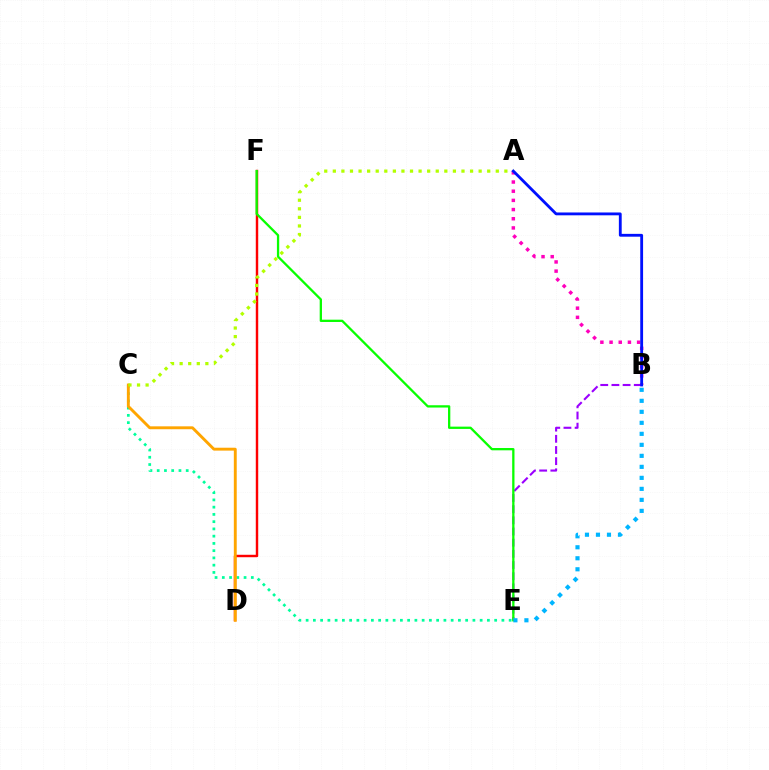{('C', 'E'): [{'color': '#00ff9d', 'line_style': 'dotted', 'thickness': 1.97}], ('D', 'F'): [{'color': '#ff0000', 'line_style': 'solid', 'thickness': 1.75}], ('A', 'B'): [{'color': '#ff00bd', 'line_style': 'dotted', 'thickness': 2.49}, {'color': '#0010ff', 'line_style': 'solid', 'thickness': 2.04}], ('B', 'E'): [{'color': '#9b00ff', 'line_style': 'dashed', 'thickness': 1.52}, {'color': '#00b5ff', 'line_style': 'dotted', 'thickness': 2.99}], ('C', 'D'): [{'color': '#ffa500', 'line_style': 'solid', 'thickness': 2.08}], ('E', 'F'): [{'color': '#08ff00', 'line_style': 'solid', 'thickness': 1.65}], ('A', 'C'): [{'color': '#b3ff00', 'line_style': 'dotted', 'thickness': 2.33}]}